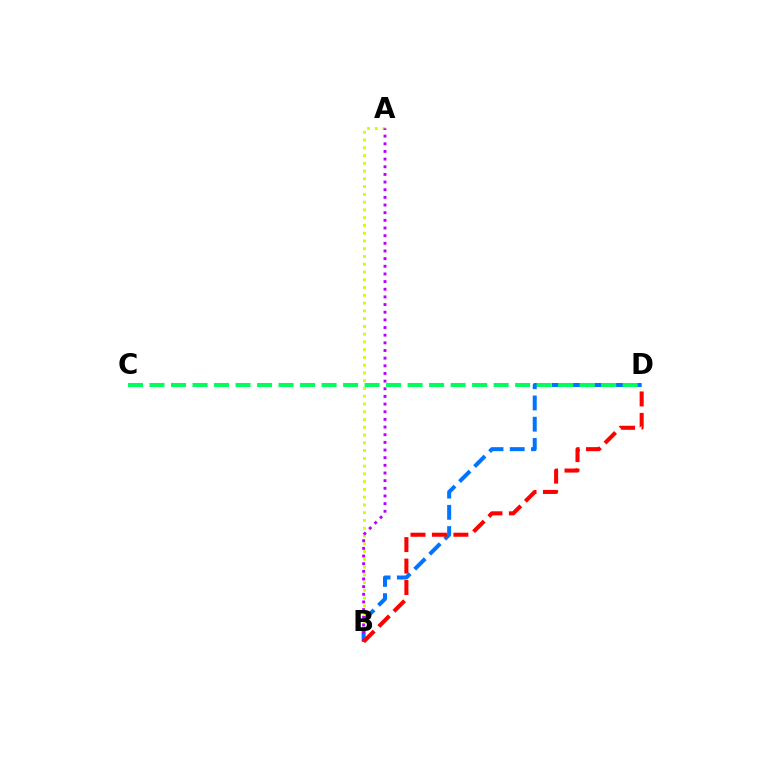{('A', 'B'): [{'color': '#d1ff00', 'line_style': 'dotted', 'thickness': 2.11}, {'color': '#b900ff', 'line_style': 'dotted', 'thickness': 2.08}], ('B', 'D'): [{'color': '#0074ff', 'line_style': 'dashed', 'thickness': 2.88}, {'color': '#ff0000', 'line_style': 'dashed', 'thickness': 2.92}], ('C', 'D'): [{'color': '#00ff5c', 'line_style': 'dashed', 'thickness': 2.92}]}